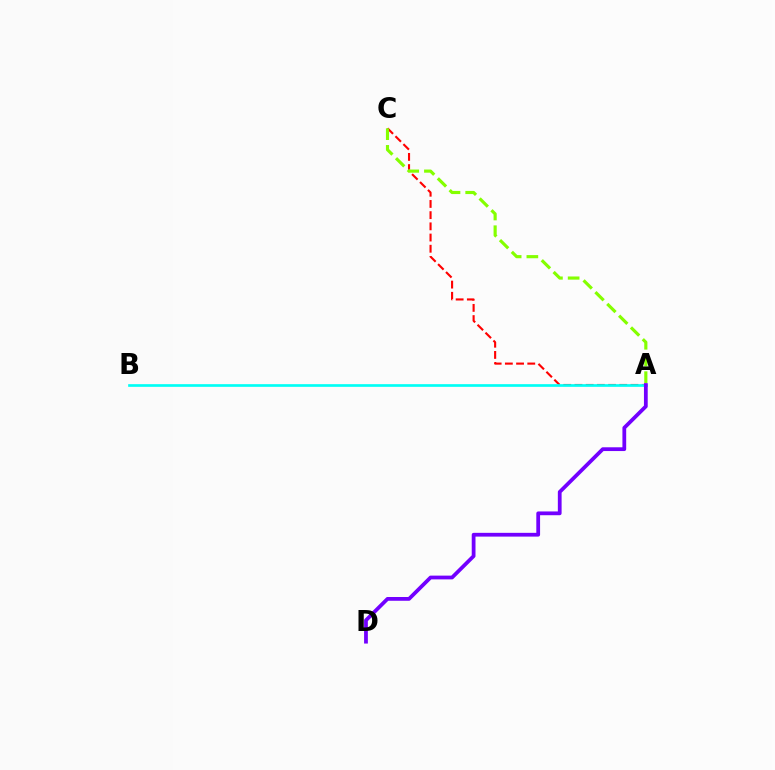{('A', 'C'): [{'color': '#ff0000', 'line_style': 'dashed', 'thickness': 1.52}, {'color': '#84ff00', 'line_style': 'dashed', 'thickness': 2.27}], ('A', 'B'): [{'color': '#00fff6', 'line_style': 'solid', 'thickness': 1.93}], ('A', 'D'): [{'color': '#7200ff', 'line_style': 'solid', 'thickness': 2.71}]}